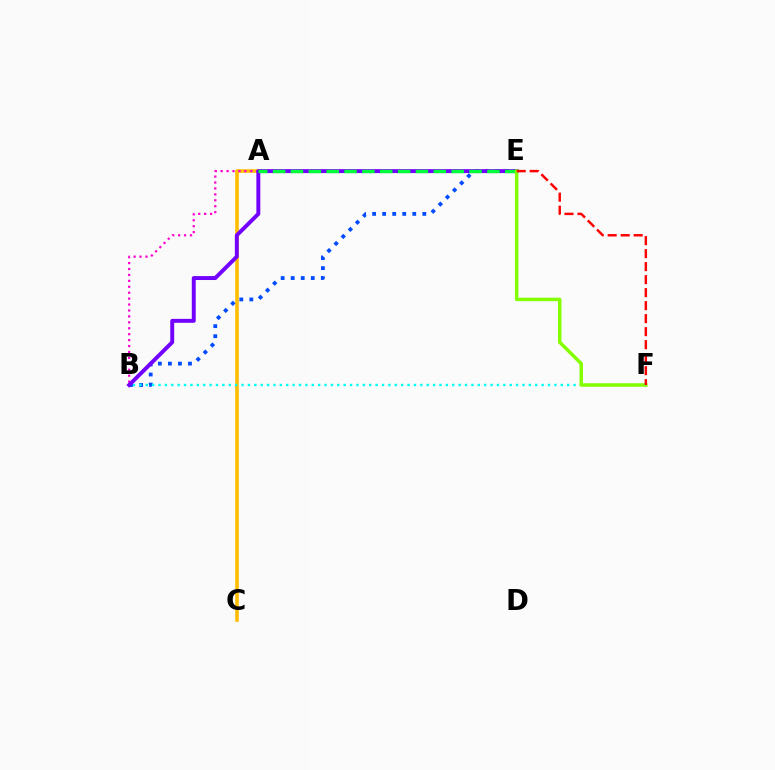{('A', 'C'): [{'color': '#ffbd00', 'line_style': 'solid', 'thickness': 2.58}], ('B', 'E'): [{'color': '#004bff', 'line_style': 'dotted', 'thickness': 2.73}, {'color': '#7200ff', 'line_style': 'solid', 'thickness': 2.83}], ('B', 'F'): [{'color': '#00fff6', 'line_style': 'dotted', 'thickness': 1.73}], ('A', 'B'): [{'color': '#ff00cf', 'line_style': 'dotted', 'thickness': 1.61}], ('A', 'E'): [{'color': '#00ff39', 'line_style': 'dashed', 'thickness': 2.43}], ('E', 'F'): [{'color': '#84ff00', 'line_style': 'solid', 'thickness': 2.51}, {'color': '#ff0000', 'line_style': 'dashed', 'thickness': 1.77}]}